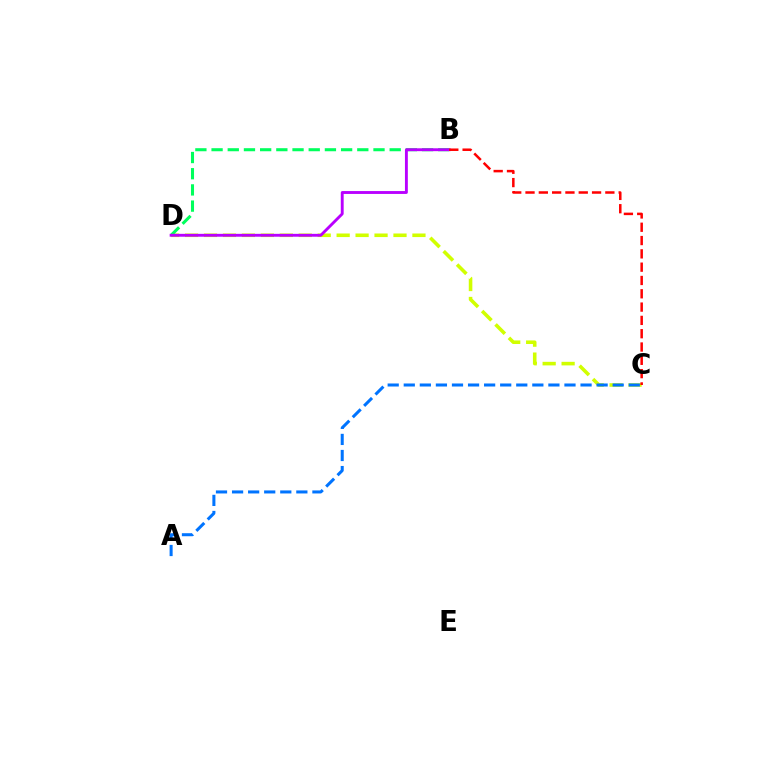{('C', 'D'): [{'color': '#d1ff00', 'line_style': 'dashed', 'thickness': 2.57}], ('A', 'C'): [{'color': '#0074ff', 'line_style': 'dashed', 'thickness': 2.18}], ('B', 'D'): [{'color': '#00ff5c', 'line_style': 'dashed', 'thickness': 2.2}, {'color': '#b900ff', 'line_style': 'solid', 'thickness': 2.07}], ('B', 'C'): [{'color': '#ff0000', 'line_style': 'dashed', 'thickness': 1.81}]}